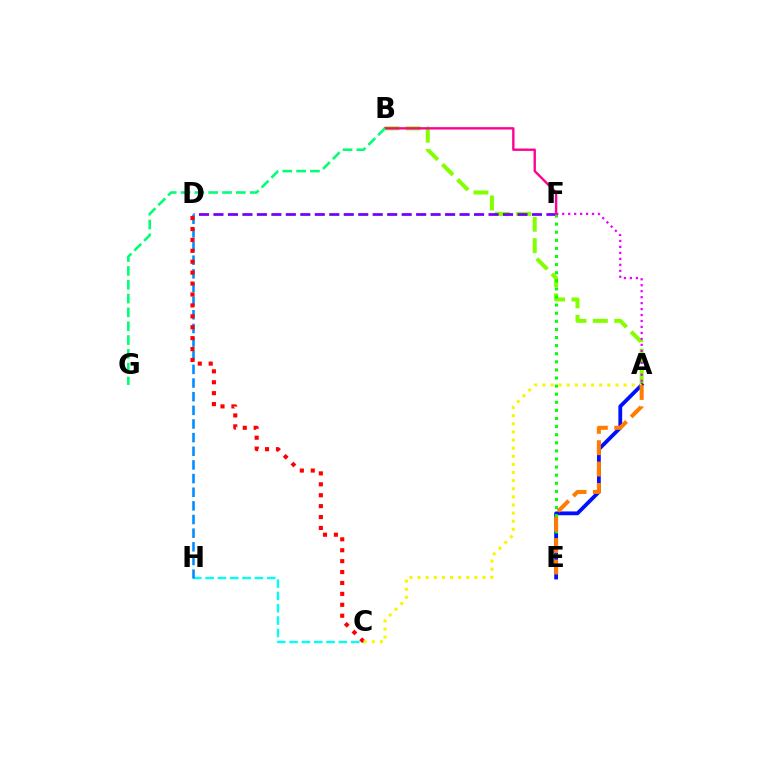{('C', 'H'): [{'color': '#00fff6', 'line_style': 'dashed', 'thickness': 1.67}], ('A', 'B'): [{'color': '#84ff00', 'line_style': 'dashed', 'thickness': 2.9}], ('D', 'F'): [{'color': '#7200ff', 'line_style': 'dashed', 'thickness': 1.97}], ('A', 'E'): [{'color': '#0010ff', 'line_style': 'solid', 'thickness': 2.73}, {'color': '#ff7c00', 'line_style': 'dashed', 'thickness': 2.9}], ('D', 'H'): [{'color': '#008cff', 'line_style': 'dashed', 'thickness': 1.85}], ('C', 'D'): [{'color': '#ff0000', 'line_style': 'dotted', 'thickness': 2.97}], ('E', 'F'): [{'color': '#08ff00', 'line_style': 'dotted', 'thickness': 2.2}], ('B', 'F'): [{'color': '#ff0094', 'line_style': 'solid', 'thickness': 1.7}], ('A', 'F'): [{'color': '#ee00ff', 'line_style': 'dotted', 'thickness': 1.62}], ('B', 'G'): [{'color': '#00ff74', 'line_style': 'dashed', 'thickness': 1.88}], ('A', 'C'): [{'color': '#fcf500', 'line_style': 'dotted', 'thickness': 2.21}]}